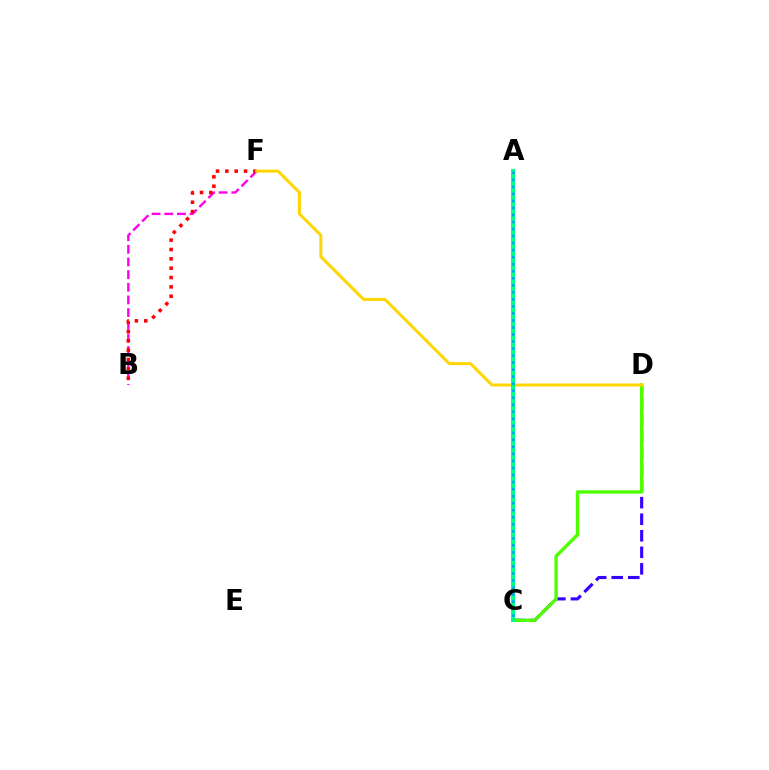{('B', 'F'): [{'color': '#ff00ed', 'line_style': 'dashed', 'thickness': 1.72}, {'color': '#ff0000', 'line_style': 'dotted', 'thickness': 2.54}], ('C', 'D'): [{'color': '#3700ff', 'line_style': 'dashed', 'thickness': 2.25}, {'color': '#4fff00', 'line_style': 'solid', 'thickness': 2.41}], ('D', 'F'): [{'color': '#ffd500', 'line_style': 'solid', 'thickness': 2.14}], ('A', 'C'): [{'color': '#00ff86', 'line_style': 'solid', 'thickness': 2.92}, {'color': '#009eff', 'line_style': 'dotted', 'thickness': 1.91}]}